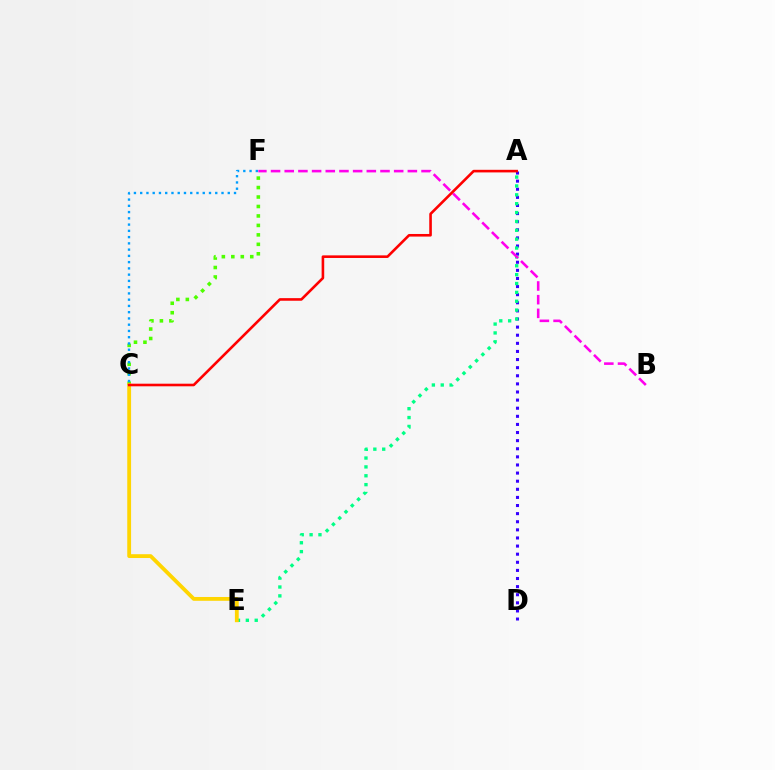{('A', 'D'): [{'color': '#3700ff', 'line_style': 'dotted', 'thickness': 2.2}], ('A', 'E'): [{'color': '#00ff86', 'line_style': 'dotted', 'thickness': 2.41}], ('B', 'F'): [{'color': '#ff00ed', 'line_style': 'dashed', 'thickness': 1.86}], ('C', 'F'): [{'color': '#4fff00', 'line_style': 'dotted', 'thickness': 2.57}, {'color': '#009eff', 'line_style': 'dotted', 'thickness': 1.7}], ('C', 'E'): [{'color': '#ffd500', 'line_style': 'solid', 'thickness': 2.75}], ('A', 'C'): [{'color': '#ff0000', 'line_style': 'solid', 'thickness': 1.87}]}